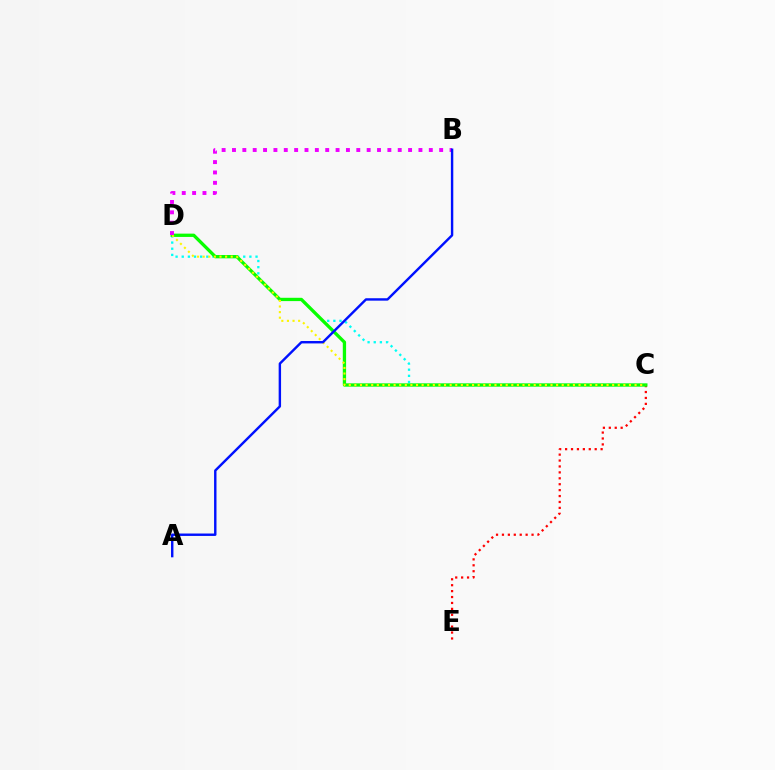{('C', 'E'): [{'color': '#ff0000', 'line_style': 'dotted', 'thickness': 1.61}], ('C', 'D'): [{'color': '#00fff6', 'line_style': 'dotted', 'thickness': 1.67}, {'color': '#08ff00', 'line_style': 'solid', 'thickness': 2.38}, {'color': '#fcf500', 'line_style': 'dotted', 'thickness': 1.52}], ('B', 'D'): [{'color': '#ee00ff', 'line_style': 'dotted', 'thickness': 2.81}], ('A', 'B'): [{'color': '#0010ff', 'line_style': 'solid', 'thickness': 1.74}]}